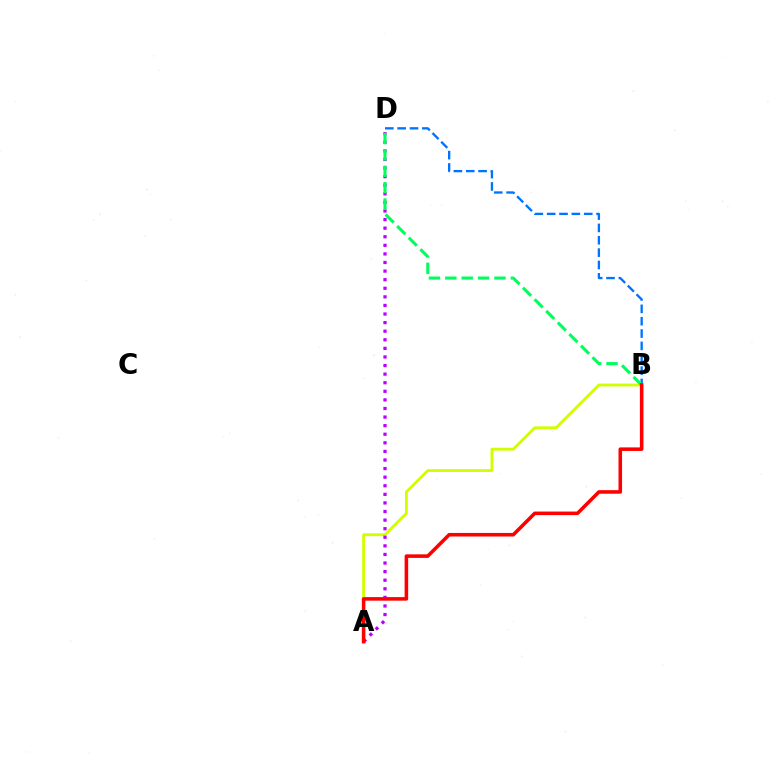{('A', 'B'): [{'color': '#d1ff00', 'line_style': 'solid', 'thickness': 2.04}, {'color': '#ff0000', 'line_style': 'solid', 'thickness': 2.56}], ('B', 'D'): [{'color': '#0074ff', 'line_style': 'dashed', 'thickness': 1.68}, {'color': '#00ff5c', 'line_style': 'dashed', 'thickness': 2.23}], ('A', 'D'): [{'color': '#b900ff', 'line_style': 'dotted', 'thickness': 2.33}]}